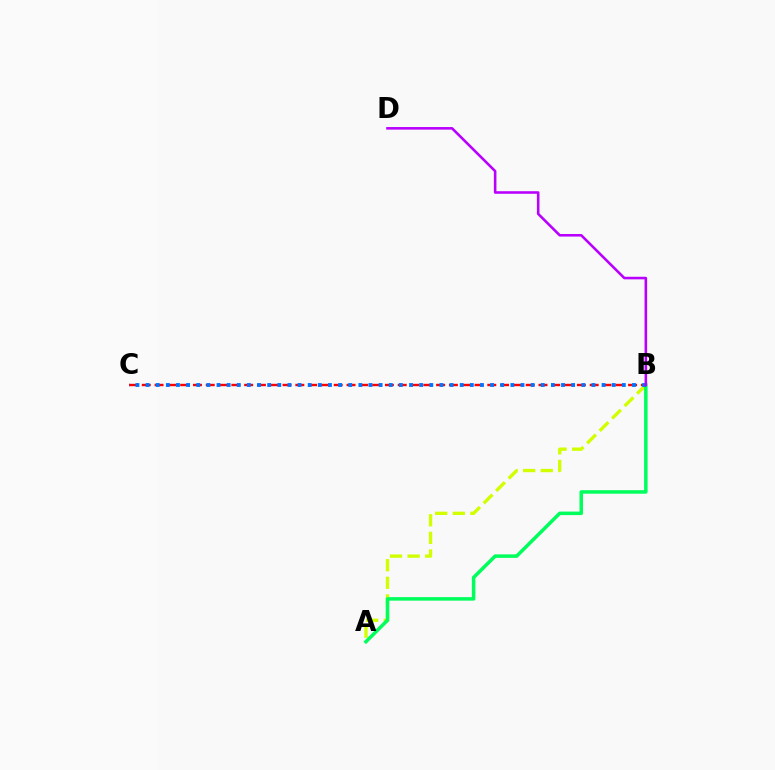{('A', 'B'): [{'color': '#d1ff00', 'line_style': 'dashed', 'thickness': 2.39}, {'color': '#00ff5c', 'line_style': 'solid', 'thickness': 2.53}], ('B', 'C'): [{'color': '#ff0000', 'line_style': 'dashed', 'thickness': 1.74}, {'color': '#0074ff', 'line_style': 'dotted', 'thickness': 2.75}], ('B', 'D'): [{'color': '#b900ff', 'line_style': 'solid', 'thickness': 1.85}]}